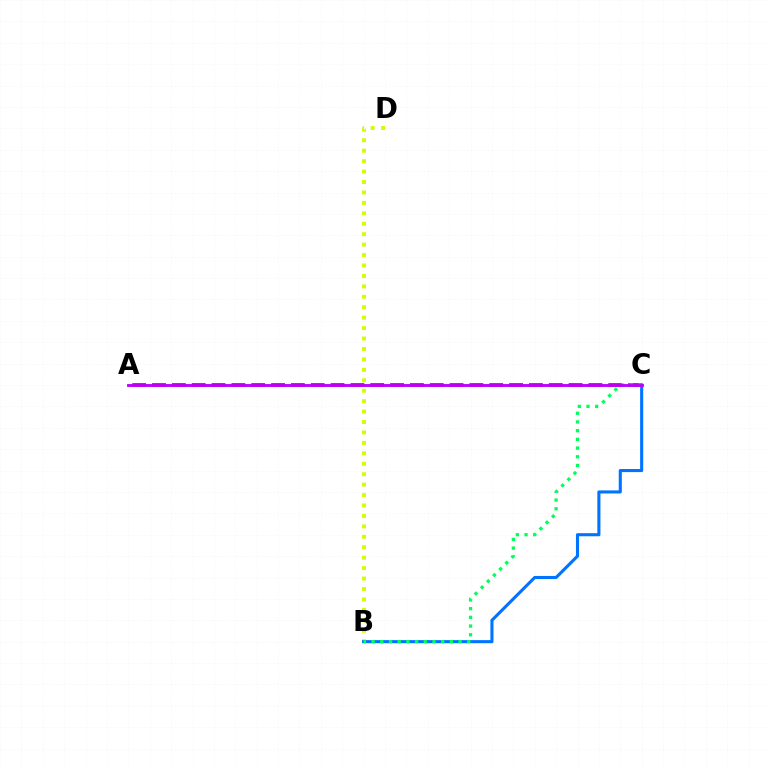{('B', 'D'): [{'color': '#d1ff00', 'line_style': 'dotted', 'thickness': 2.84}], ('B', 'C'): [{'color': '#0074ff', 'line_style': 'solid', 'thickness': 2.23}, {'color': '#00ff5c', 'line_style': 'dotted', 'thickness': 2.36}], ('A', 'C'): [{'color': '#ff0000', 'line_style': 'dashed', 'thickness': 2.69}, {'color': '#b900ff', 'line_style': 'solid', 'thickness': 2.05}]}